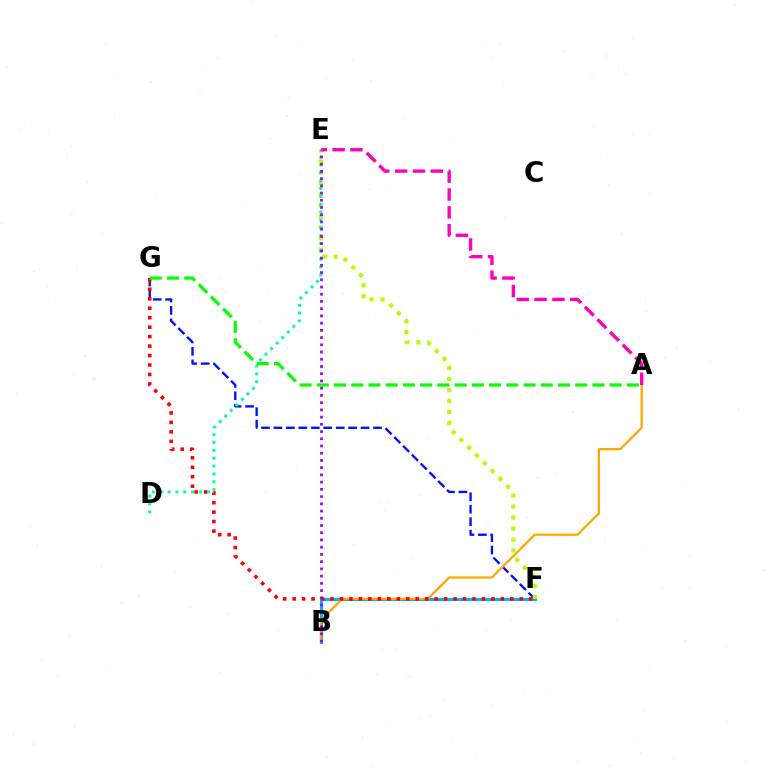{('F', 'G'): [{'color': '#0010ff', 'line_style': 'dashed', 'thickness': 1.69}, {'color': '#ff0000', 'line_style': 'dotted', 'thickness': 2.57}], ('B', 'F'): [{'color': '#00b5ff', 'line_style': 'solid', 'thickness': 2.2}], ('A', 'B'): [{'color': '#ffa500', 'line_style': 'solid', 'thickness': 1.61}], ('E', 'F'): [{'color': '#b3ff00', 'line_style': 'dotted', 'thickness': 2.99}], ('A', 'E'): [{'color': '#ff00bd', 'line_style': 'dashed', 'thickness': 2.43}], ('D', 'E'): [{'color': '#00ff9d', 'line_style': 'dotted', 'thickness': 2.13}], ('B', 'E'): [{'color': '#9b00ff', 'line_style': 'dotted', 'thickness': 1.96}], ('A', 'G'): [{'color': '#08ff00', 'line_style': 'dashed', 'thickness': 2.34}]}